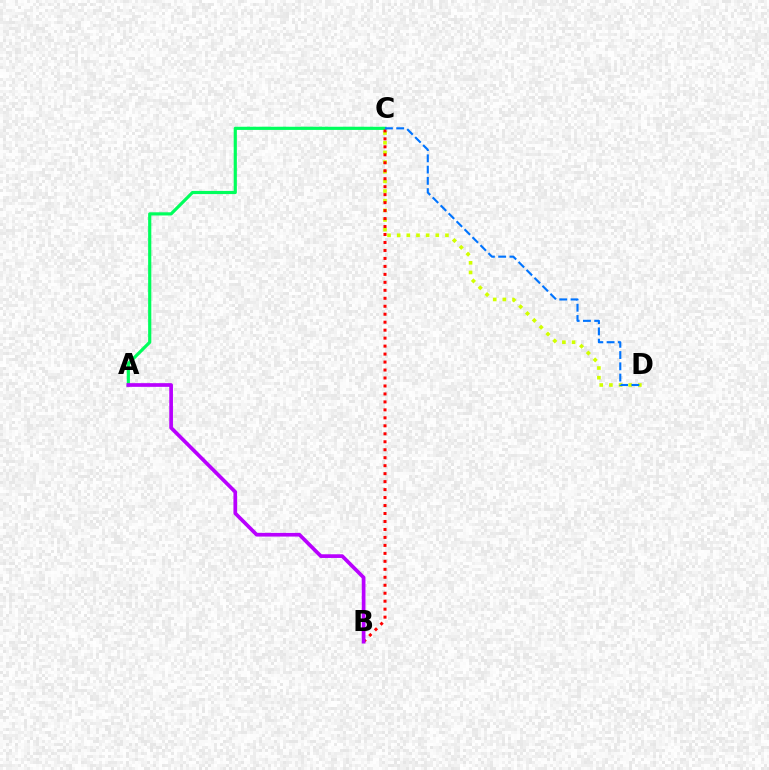{('C', 'D'): [{'color': '#d1ff00', 'line_style': 'dotted', 'thickness': 2.62}, {'color': '#0074ff', 'line_style': 'dashed', 'thickness': 1.53}], ('A', 'C'): [{'color': '#00ff5c', 'line_style': 'solid', 'thickness': 2.29}], ('B', 'C'): [{'color': '#ff0000', 'line_style': 'dotted', 'thickness': 2.17}], ('A', 'B'): [{'color': '#b900ff', 'line_style': 'solid', 'thickness': 2.66}]}